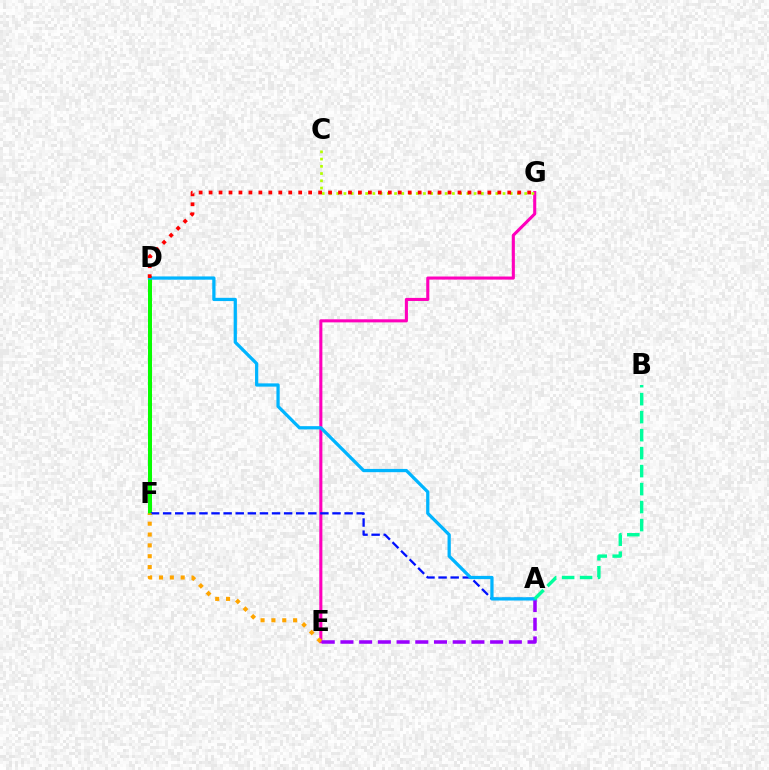{('D', 'F'): [{'color': '#08ff00', 'line_style': 'solid', 'thickness': 2.88}], ('E', 'G'): [{'color': '#ff00bd', 'line_style': 'solid', 'thickness': 2.21}], ('A', 'F'): [{'color': '#0010ff', 'line_style': 'dashed', 'thickness': 1.64}], ('E', 'F'): [{'color': '#ffa500', 'line_style': 'dotted', 'thickness': 2.95}], ('A', 'E'): [{'color': '#9b00ff', 'line_style': 'dashed', 'thickness': 2.54}], ('A', 'D'): [{'color': '#00b5ff', 'line_style': 'solid', 'thickness': 2.34}], ('C', 'G'): [{'color': '#b3ff00', 'line_style': 'dotted', 'thickness': 1.96}], ('A', 'B'): [{'color': '#00ff9d', 'line_style': 'dashed', 'thickness': 2.44}], ('D', 'G'): [{'color': '#ff0000', 'line_style': 'dotted', 'thickness': 2.71}]}